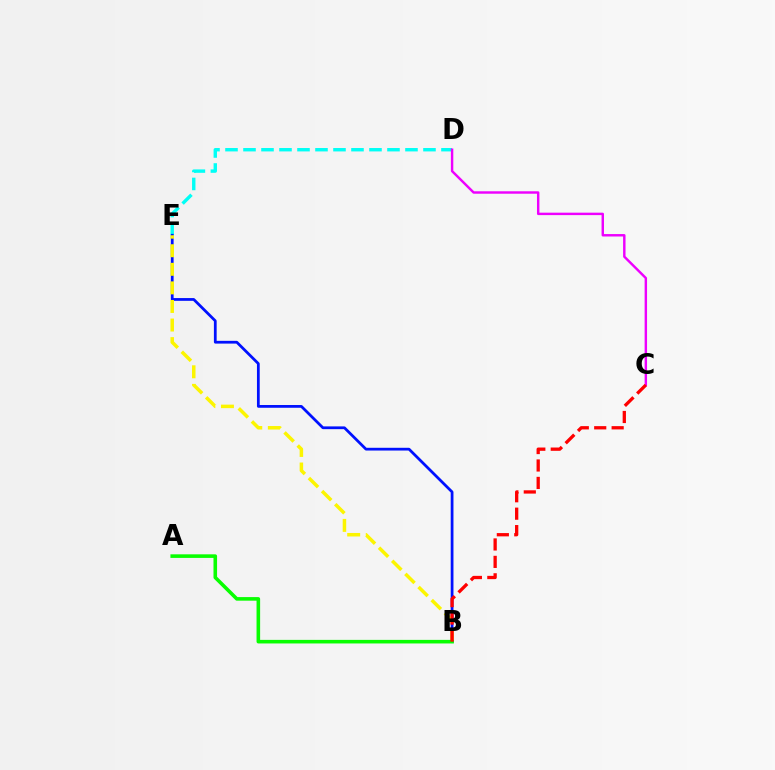{('D', 'E'): [{'color': '#00fff6', 'line_style': 'dashed', 'thickness': 2.44}], ('B', 'E'): [{'color': '#0010ff', 'line_style': 'solid', 'thickness': 1.99}, {'color': '#fcf500', 'line_style': 'dashed', 'thickness': 2.52}], ('C', 'D'): [{'color': '#ee00ff', 'line_style': 'solid', 'thickness': 1.75}], ('A', 'B'): [{'color': '#08ff00', 'line_style': 'solid', 'thickness': 2.58}], ('B', 'C'): [{'color': '#ff0000', 'line_style': 'dashed', 'thickness': 2.37}]}